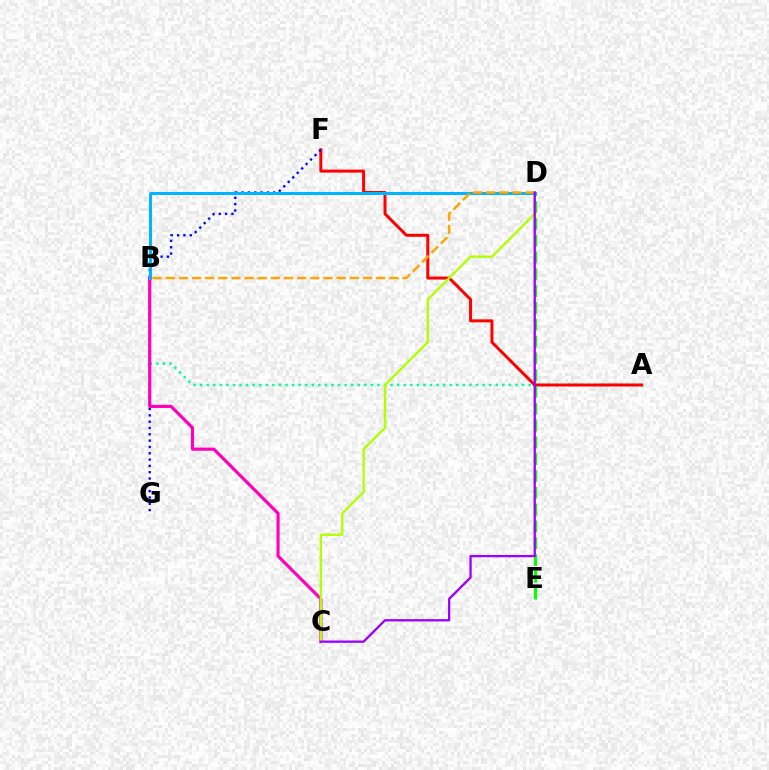{('A', 'B'): [{'color': '#00ff9d', 'line_style': 'dotted', 'thickness': 1.78}], ('A', 'F'): [{'color': '#ff0000', 'line_style': 'solid', 'thickness': 2.15}], ('D', 'E'): [{'color': '#08ff00', 'line_style': 'dashed', 'thickness': 2.28}], ('F', 'G'): [{'color': '#0010ff', 'line_style': 'dotted', 'thickness': 1.72}], ('B', 'C'): [{'color': '#ff00bd', 'line_style': 'solid', 'thickness': 2.27}], ('C', 'D'): [{'color': '#b3ff00', 'line_style': 'solid', 'thickness': 1.69}, {'color': '#9b00ff', 'line_style': 'solid', 'thickness': 1.65}], ('B', 'D'): [{'color': '#00b5ff', 'line_style': 'solid', 'thickness': 2.15}, {'color': '#ffa500', 'line_style': 'dashed', 'thickness': 1.79}]}